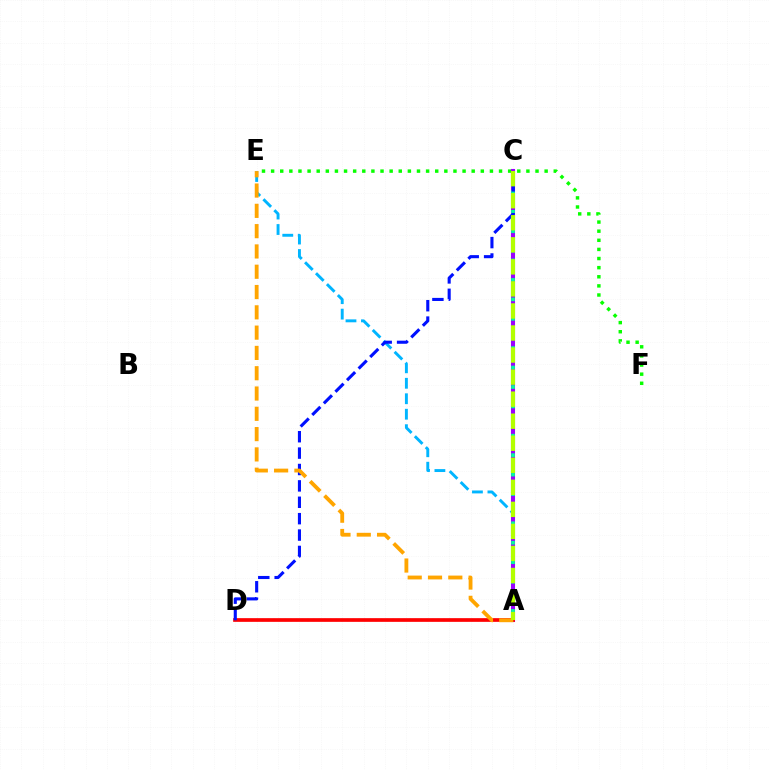{('A', 'E'): [{'color': '#00b5ff', 'line_style': 'dashed', 'thickness': 2.1}, {'color': '#ffa500', 'line_style': 'dashed', 'thickness': 2.76}], ('E', 'F'): [{'color': '#08ff00', 'line_style': 'dotted', 'thickness': 2.48}], ('A', 'C'): [{'color': '#9b00ff', 'line_style': 'solid', 'thickness': 2.92}, {'color': '#00ff9d', 'line_style': 'dotted', 'thickness': 2.64}, {'color': '#b3ff00', 'line_style': 'dashed', 'thickness': 2.99}], ('A', 'D'): [{'color': '#ff00bd', 'line_style': 'dotted', 'thickness': 1.54}, {'color': '#ff0000', 'line_style': 'solid', 'thickness': 2.66}], ('C', 'D'): [{'color': '#0010ff', 'line_style': 'dashed', 'thickness': 2.23}]}